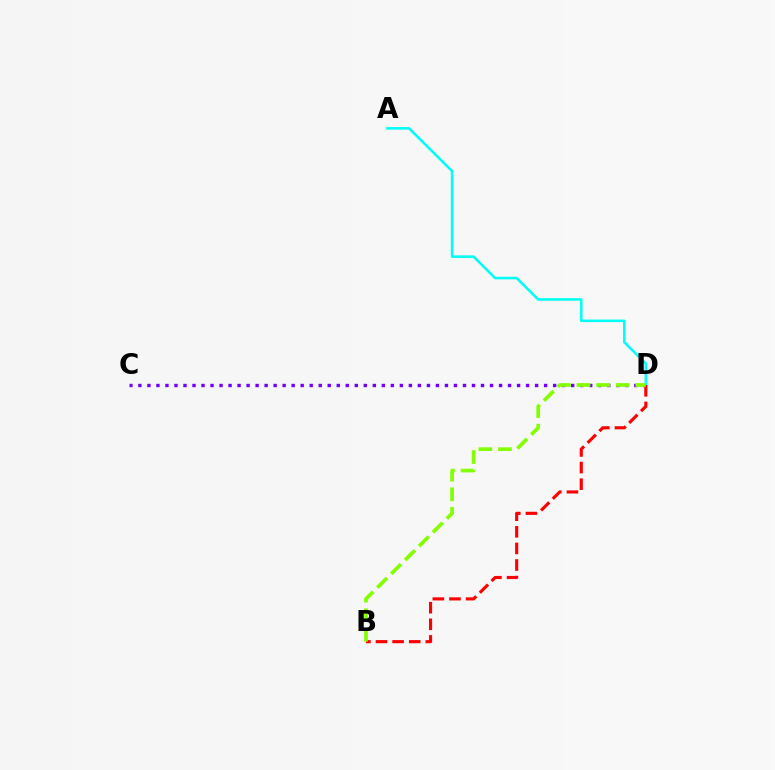{('C', 'D'): [{'color': '#7200ff', 'line_style': 'dotted', 'thickness': 2.45}], ('A', 'D'): [{'color': '#00fff6', 'line_style': 'solid', 'thickness': 1.86}], ('B', 'D'): [{'color': '#ff0000', 'line_style': 'dashed', 'thickness': 2.26}, {'color': '#84ff00', 'line_style': 'dashed', 'thickness': 2.66}]}